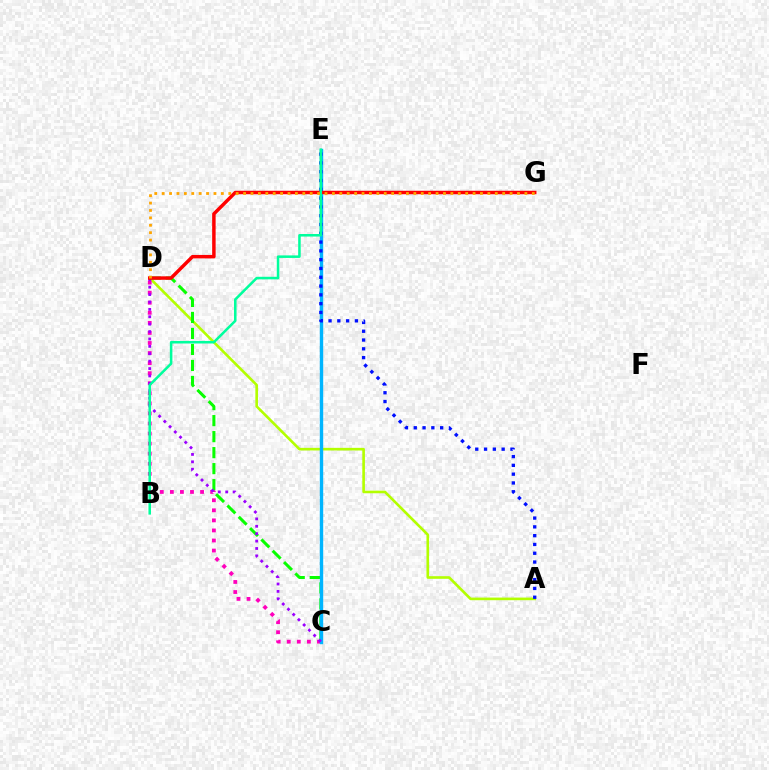{('A', 'D'): [{'color': '#b3ff00', 'line_style': 'solid', 'thickness': 1.89}], ('C', 'D'): [{'color': '#ff00bd', 'line_style': 'dotted', 'thickness': 2.73}, {'color': '#08ff00', 'line_style': 'dashed', 'thickness': 2.17}, {'color': '#9b00ff', 'line_style': 'dotted', 'thickness': 2.01}], ('C', 'E'): [{'color': '#00b5ff', 'line_style': 'solid', 'thickness': 2.44}], ('A', 'E'): [{'color': '#0010ff', 'line_style': 'dotted', 'thickness': 2.39}], ('D', 'G'): [{'color': '#ff0000', 'line_style': 'solid', 'thickness': 2.5}, {'color': '#ffa500', 'line_style': 'dotted', 'thickness': 2.01}], ('B', 'E'): [{'color': '#00ff9d', 'line_style': 'solid', 'thickness': 1.83}]}